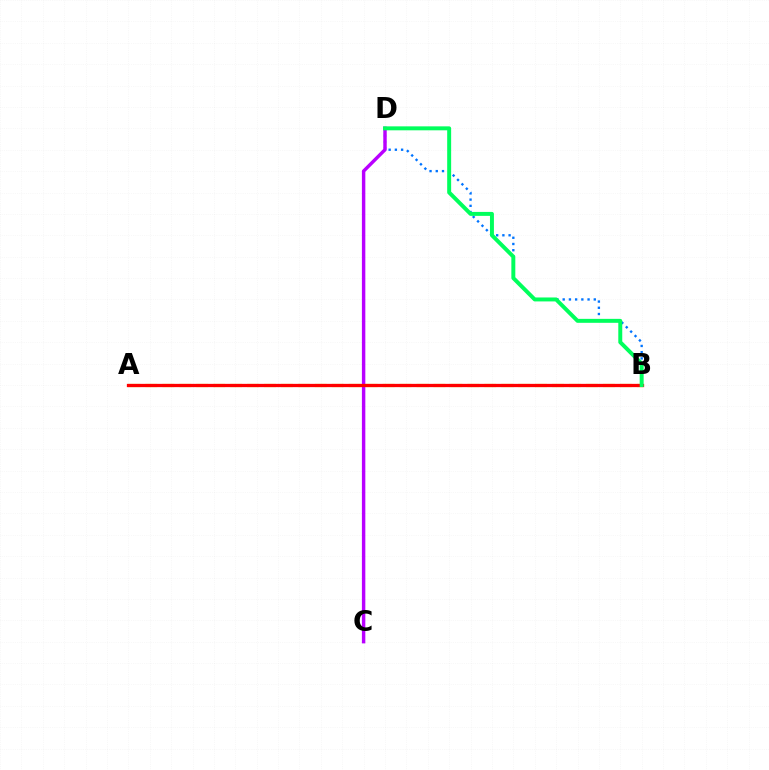{('B', 'D'): [{'color': '#0074ff', 'line_style': 'dotted', 'thickness': 1.69}, {'color': '#00ff5c', 'line_style': 'solid', 'thickness': 2.85}], ('A', 'B'): [{'color': '#d1ff00', 'line_style': 'dashed', 'thickness': 2.3}, {'color': '#ff0000', 'line_style': 'solid', 'thickness': 2.36}], ('C', 'D'): [{'color': '#b900ff', 'line_style': 'solid', 'thickness': 2.47}]}